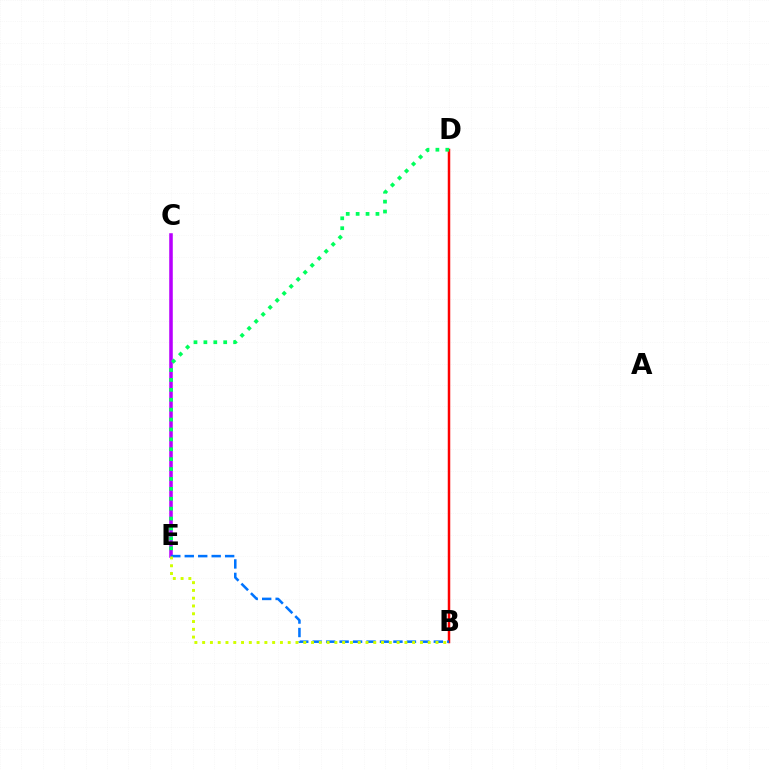{('C', 'E'): [{'color': '#b900ff', 'line_style': 'solid', 'thickness': 2.56}], ('B', 'D'): [{'color': '#ff0000', 'line_style': 'solid', 'thickness': 1.79}], ('D', 'E'): [{'color': '#00ff5c', 'line_style': 'dotted', 'thickness': 2.69}], ('B', 'E'): [{'color': '#0074ff', 'line_style': 'dashed', 'thickness': 1.83}, {'color': '#d1ff00', 'line_style': 'dotted', 'thickness': 2.11}]}